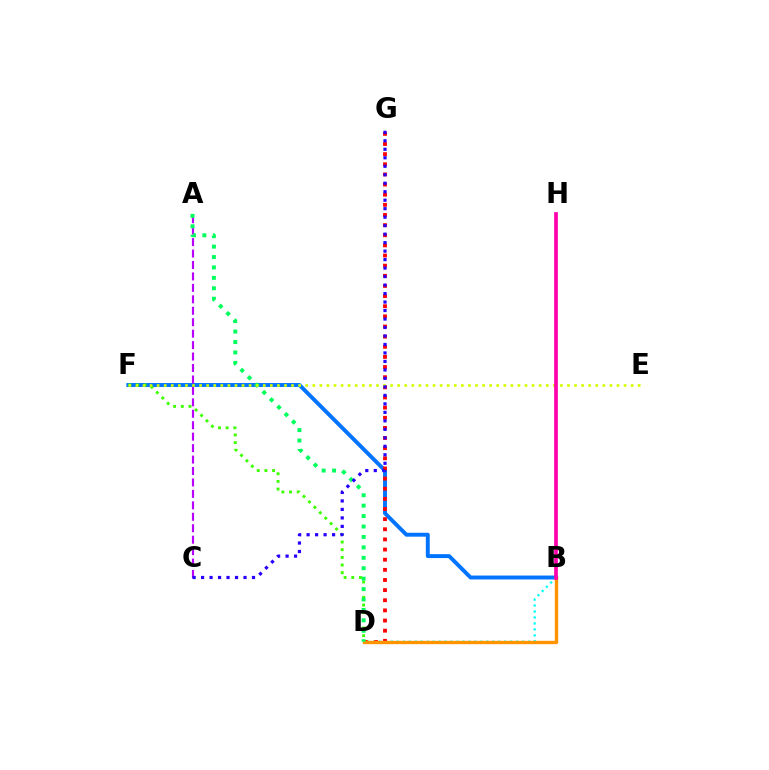{('B', 'F'): [{'color': '#0074ff', 'line_style': 'solid', 'thickness': 2.82}], ('B', 'D'): [{'color': '#00fff6', 'line_style': 'dotted', 'thickness': 1.62}, {'color': '#ff9400', 'line_style': 'solid', 'thickness': 2.41}], ('D', 'G'): [{'color': '#ff0000', 'line_style': 'dotted', 'thickness': 2.75}], ('D', 'F'): [{'color': '#3dff00', 'line_style': 'dotted', 'thickness': 2.08}], ('A', 'C'): [{'color': '#b900ff', 'line_style': 'dashed', 'thickness': 1.55}], ('A', 'D'): [{'color': '#00ff5c', 'line_style': 'dotted', 'thickness': 2.83}], ('E', 'F'): [{'color': '#d1ff00', 'line_style': 'dotted', 'thickness': 1.92}], ('C', 'G'): [{'color': '#2500ff', 'line_style': 'dotted', 'thickness': 2.31}], ('B', 'H'): [{'color': '#ff00ac', 'line_style': 'solid', 'thickness': 2.68}]}